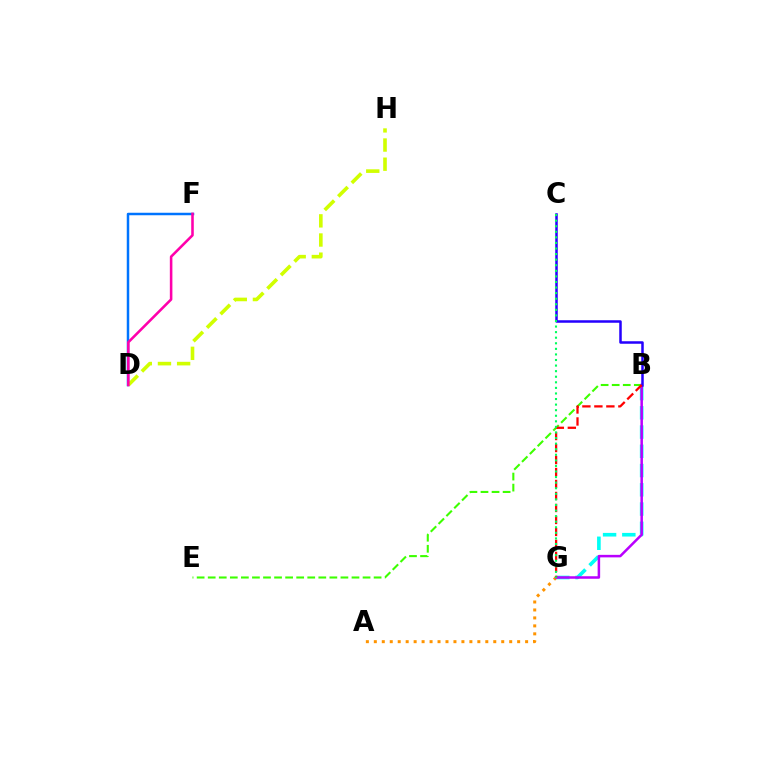{('B', 'G'): [{'color': '#00fff6', 'line_style': 'dashed', 'thickness': 2.62}, {'color': '#b900ff', 'line_style': 'solid', 'thickness': 1.81}, {'color': '#ff0000', 'line_style': 'dashed', 'thickness': 1.63}], ('A', 'G'): [{'color': '#ff9400', 'line_style': 'dotted', 'thickness': 2.16}], ('B', 'E'): [{'color': '#3dff00', 'line_style': 'dashed', 'thickness': 1.5}], ('B', 'C'): [{'color': '#2500ff', 'line_style': 'solid', 'thickness': 1.8}], ('D', 'F'): [{'color': '#0074ff', 'line_style': 'solid', 'thickness': 1.79}, {'color': '#ff00ac', 'line_style': 'solid', 'thickness': 1.85}], ('C', 'G'): [{'color': '#00ff5c', 'line_style': 'dotted', 'thickness': 1.51}], ('D', 'H'): [{'color': '#d1ff00', 'line_style': 'dashed', 'thickness': 2.6}]}